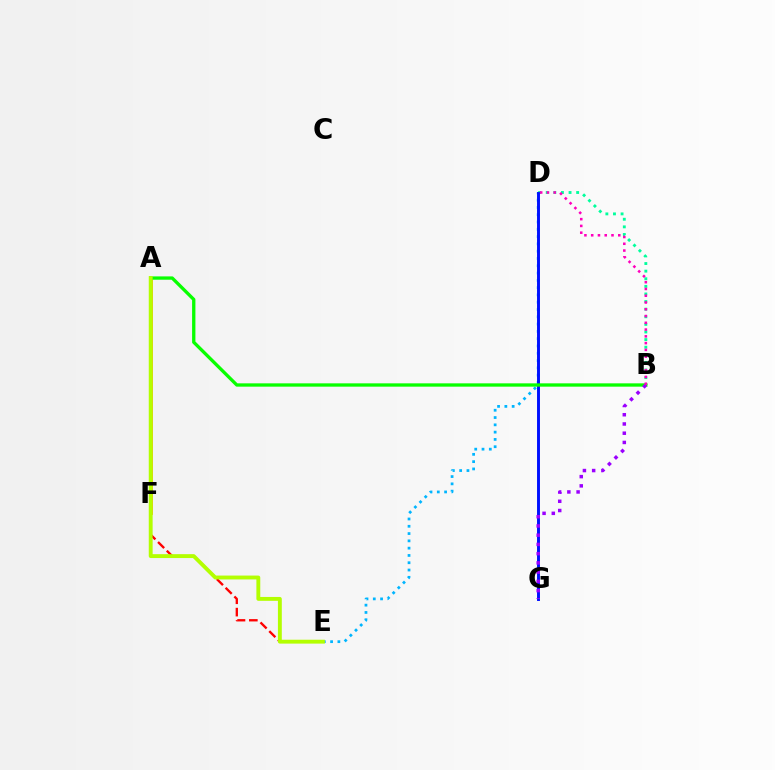{('D', 'E'): [{'color': '#00b5ff', 'line_style': 'dotted', 'thickness': 1.98}], ('B', 'D'): [{'color': '#00ff9d', 'line_style': 'dotted', 'thickness': 2.07}, {'color': '#ff00bd', 'line_style': 'dotted', 'thickness': 1.84}], ('D', 'G'): [{'color': '#0010ff', 'line_style': 'solid', 'thickness': 2.11}], ('A', 'F'): [{'color': '#ffa500', 'line_style': 'solid', 'thickness': 1.98}], ('A', 'E'): [{'color': '#ff0000', 'line_style': 'dashed', 'thickness': 1.68}, {'color': '#b3ff00', 'line_style': 'solid', 'thickness': 2.79}], ('A', 'B'): [{'color': '#08ff00', 'line_style': 'solid', 'thickness': 2.39}], ('B', 'G'): [{'color': '#9b00ff', 'line_style': 'dotted', 'thickness': 2.51}]}